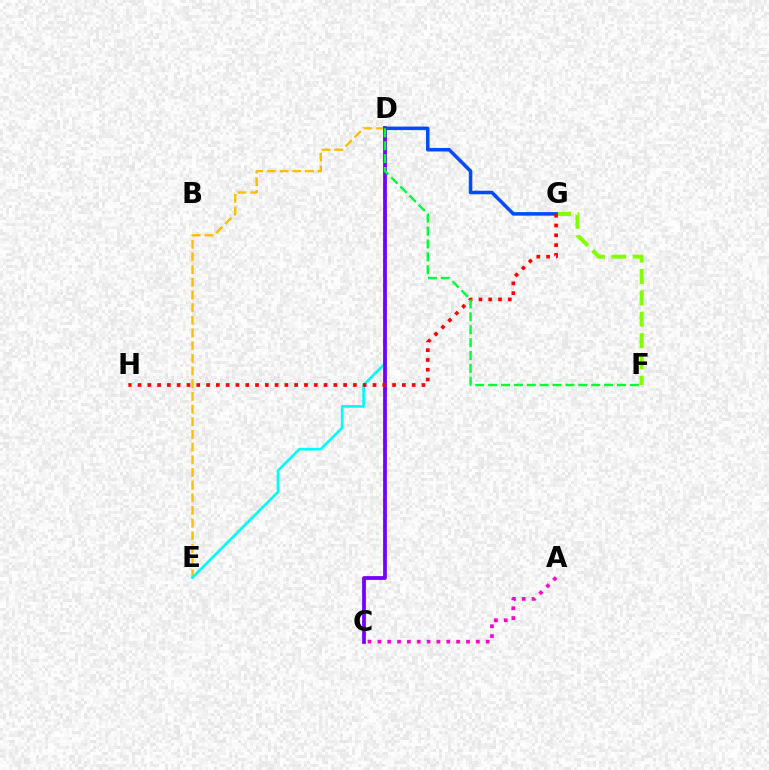{('A', 'C'): [{'color': '#ff00cf', 'line_style': 'dotted', 'thickness': 2.68}], ('D', 'E'): [{'color': '#ffbd00', 'line_style': 'dashed', 'thickness': 1.72}, {'color': '#00fff6', 'line_style': 'solid', 'thickness': 1.97}], ('F', 'G'): [{'color': '#84ff00', 'line_style': 'dashed', 'thickness': 2.9}], ('C', 'D'): [{'color': '#7200ff', 'line_style': 'solid', 'thickness': 2.7}], ('D', 'G'): [{'color': '#004bff', 'line_style': 'solid', 'thickness': 2.54}], ('G', 'H'): [{'color': '#ff0000', 'line_style': 'dotted', 'thickness': 2.66}], ('D', 'F'): [{'color': '#00ff39', 'line_style': 'dashed', 'thickness': 1.75}]}